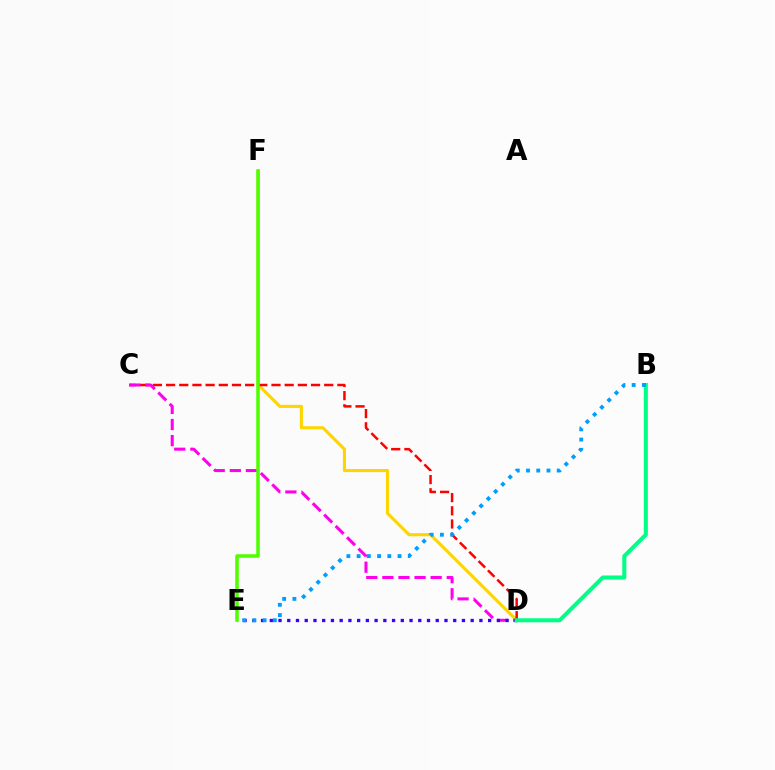{('D', 'F'): [{'color': '#ffd500', 'line_style': 'solid', 'thickness': 2.23}], ('C', 'D'): [{'color': '#ff0000', 'line_style': 'dashed', 'thickness': 1.79}, {'color': '#ff00ed', 'line_style': 'dashed', 'thickness': 2.19}], ('D', 'E'): [{'color': '#3700ff', 'line_style': 'dotted', 'thickness': 2.37}], ('E', 'F'): [{'color': '#4fff00', 'line_style': 'solid', 'thickness': 2.54}], ('B', 'D'): [{'color': '#00ff86', 'line_style': 'solid', 'thickness': 2.91}], ('B', 'E'): [{'color': '#009eff', 'line_style': 'dotted', 'thickness': 2.78}]}